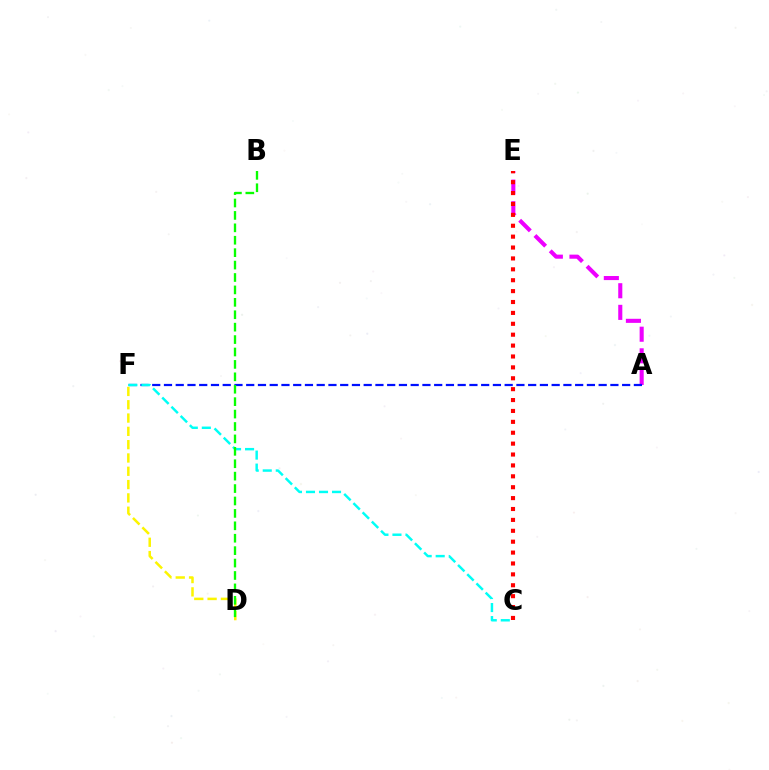{('A', 'E'): [{'color': '#ee00ff', 'line_style': 'dashed', 'thickness': 2.94}], ('C', 'E'): [{'color': '#ff0000', 'line_style': 'dotted', 'thickness': 2.96}], ('A', 'F'): [{'color': '#0010ff', 'line_style': 'dashed', 'thickness': 1.6}], ('D', 'F'): [{'color': '#fcf500', 'line_style': 'dashed', 'thickness': 1.81}], ('C', 'F'): [{'color': '#00fff6', 'line_style': 'dashed', 'thickness': 1.77}], ('B', 'D'): [{'color': '#08ff00', 'line_style': 'dashed', 'thickness': 1.69}]}